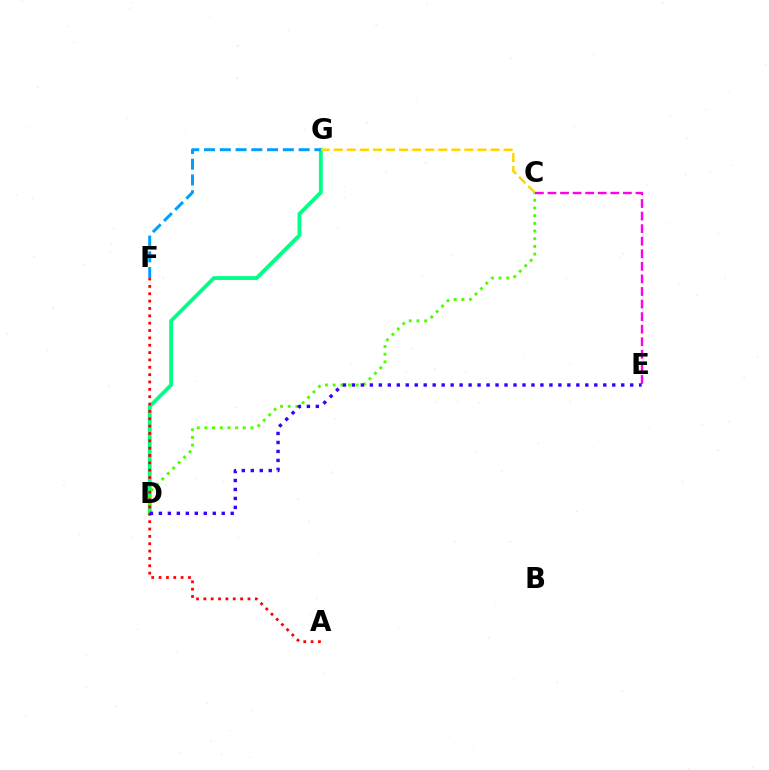{('D', 'G'): [{'color': '#00ff86', 'line_style': 'solid', 'thickness': 2.74}], ('C', 'G'): [{'color': '#ffd500', 'line_style': 'dashed', 'thickness': 1.78}], ('F', 'G'): [{'color': '#009eff', 'line_style': 'dashed', 'thickness': 2.14}], ('C', 'D'): [{'color': '#4fff00', 'line_style': 'dotted', 'thickness': 2.09}], ('C', 'E'): [{'color': '#ff00ed', 'line_style': 'dashed', 'thickness': 1.71}], ('A', 'F'): [{'color': '#ff0000', 'line_style': 'dotted', 'thickness': 2.0}], ('D', 'E'): [{'color': '#3700ff', 'line_style': 'dotted', 'thickness': 2.44}]}